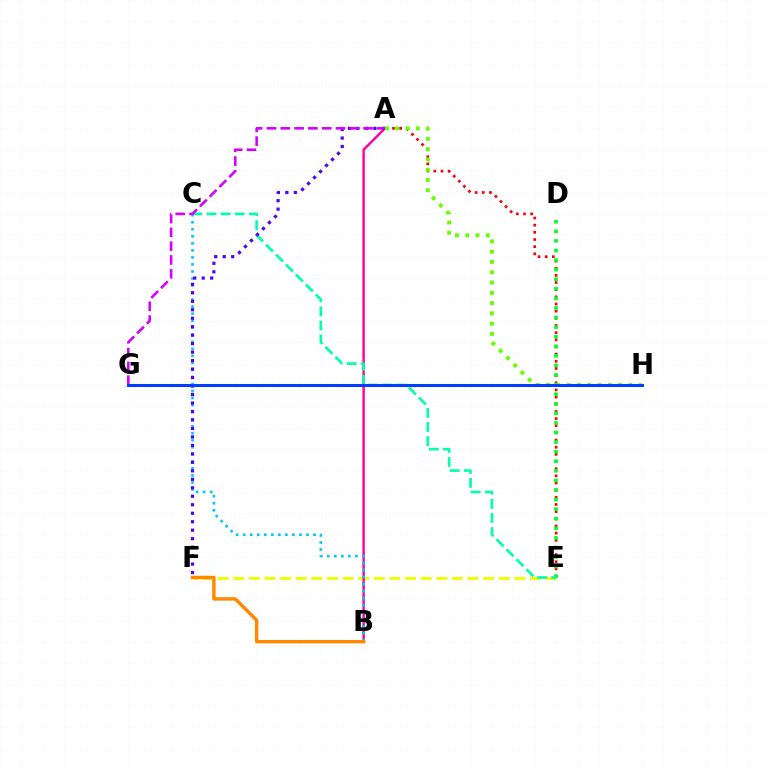{('A', 'E'): [{'color': '#ff0000', 'line_style': 'dotted', 'thickness': 1.95}], ('E', 'F'): [{'color': '#eeff00', 'line_style': 'dashed', 'thickness': 2.12}], ('A', 'B'): [{'color': '#ff00a0', 'line_style': 'solid', 'thickness': 1.74}], ('D', 'E'): [{'color': '#00ff27', 'line_style': 'dotted', 'thickness': 2.6}], ('A', 'H'): [{'color': '#66ff00', 'line_style': 'dotted', 'thickness': 2.79}], ('B', 'C'): [{'color': '#00c7ff', 'line_style': 'dotted', 'thickness': 1.91}], ('C', 'E'): [{'color': '#00ffaf', 'line_style': 'dashed', 'thickness': 1.92}], ('A', 'F'): [{'color': '#4f00ff', 'line_style': 'dotted', 'thickness': 2.3}], ('A', 'G'): [{'color': '#d600ff', 'line_style': 'dashed', 'thickness': 1.87}], ('G', 'H'): [{'color': '#003fff', 'line_style': 'solid', 'thickness': 2.18}], ('B', 'F'): [{'color': '#ff8800', 'line_style': 'solid', 'thickness': 2.46}]}